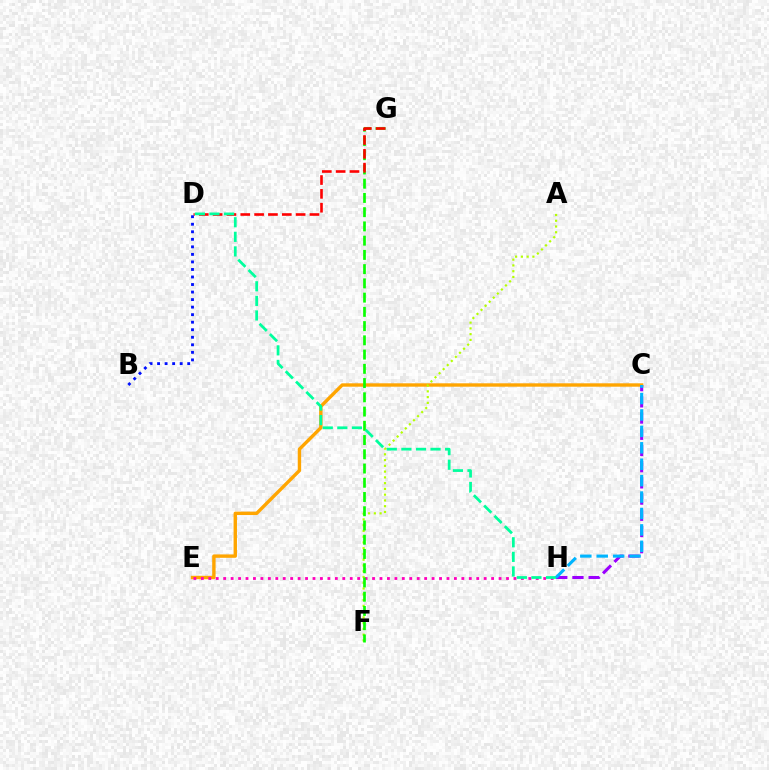{('C', 'E'): [{'color': '#ffa500', 'line_style': 'solid', 'thickness': 2.44}], ('A', 'F'): [{'color': '#b3ff00', 'line_style': 'dotted', 'thickness': 1.57}], ('C', 'H'): [{'color': '#9b00ff', 'line_style': 'dashed', 'thickness': 2.2}, {'color': '#00b5ff', 'line_style': 'dashed', 'thickness': 2.23}], ('E', 'H'): [{'color': '#ff00bd', 'line_style': 'dotted', 'thickness': 2.02}], ('F', 'G'): [{'color': '#08ff00', 'line_style': 'dashed', 'thickness': 1.93}], ('D', 'G'): [{'color': '#ff0000', 'line_style': 'dashed', 'thickness': 1.88}], ('D', 'H'): [{'color': '#00ff9d', 'line_style': 'dashed', 'thickness': 1.98}], ('B', 'D'): [{'color': '#0010ff', 'line_style': 'dotted', 'thickness': 2.05}]}